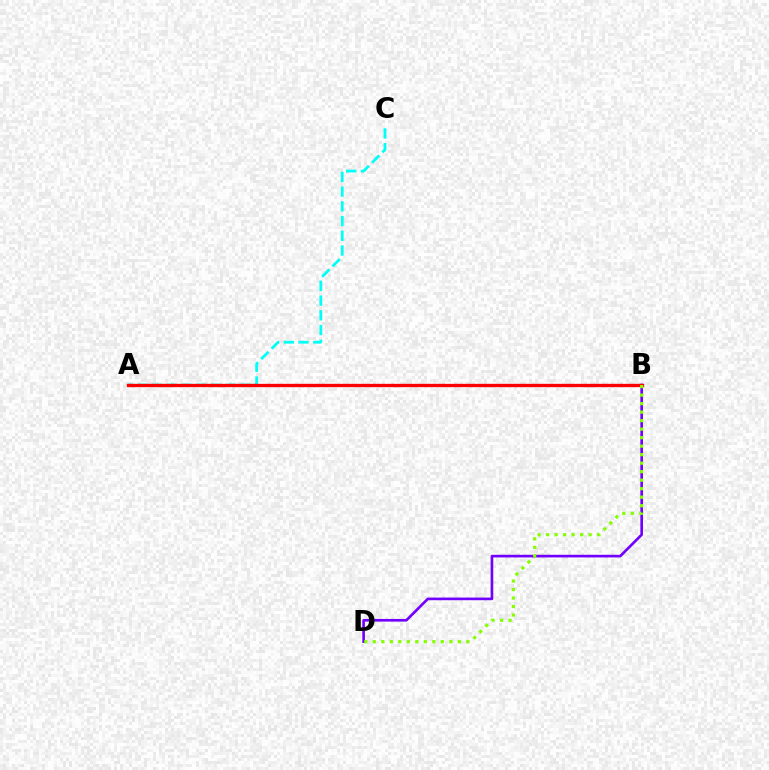{('A', 'C'): [{'color': '#00fff6', 'line_style': 'dashed', 'thickness': 2.0}], ('B', 'D'): [{'color': '#7200ff', 'line_style': 'solid', 'thickness': 1.91}, {'color': '#84ff00', 'line_style': 'dotted', 'thickness': 2.31}], ('A', 'B'): [{'color': '#ff0000', 'line_style': 'solid', 'thickness': 2.4}]}